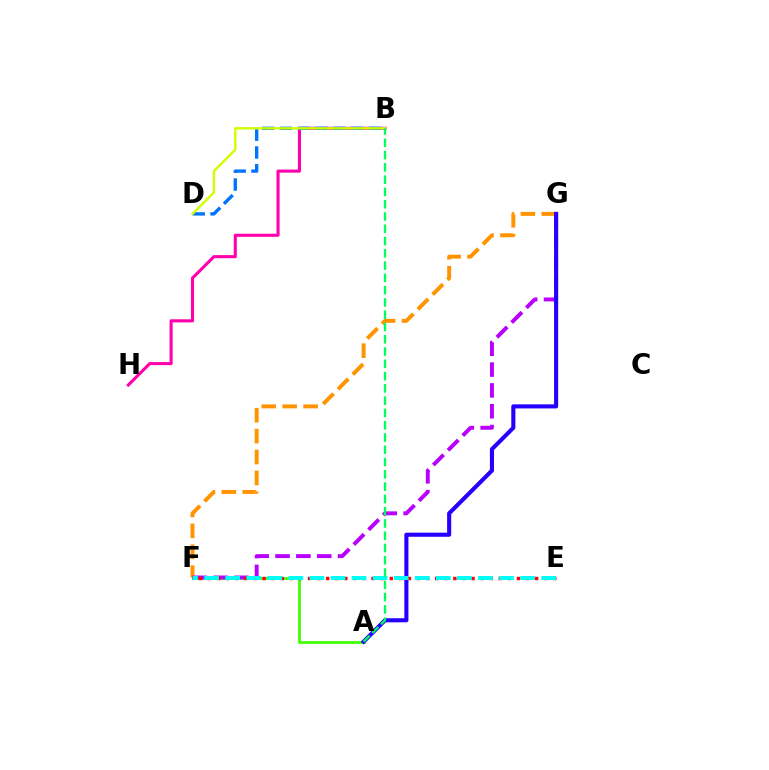{('B', 'H'): [{'color': '#ff00ac', 'line_style': 'solid', 'thickness': 2.22}], ('A', 'F'): [{'color': '#3dff00', 'line_style': 'solid', 'thickness': 1.97}], ('B', 'D'): [{'color': '#0074ff', 'line_style': 'dashed', 'thickness': 2.42}, {'color': '#d1ff00', 'line_style': 'solid', 'thickness': 1.74}], ('F', 'G'): [{'color': '#ff9400', 'line_style': 'dashed', 'thickness': 2.84}, {'color': '#b900ff', 'line_style': 'dashed', 'thickness': 2.83}], ('A', 'G'): [{'color': '#2500ff', 'line_style': 'solid', 'thickness': 2.95}], ('E', 'F'): [{'color': '#ff0000', 'line_style': 'dotted', 'thickness': 2.47}, {'color': '#00fff6', 'line_style': 'dashed', 'thickness': 2.86}], ('A', 'B'): [{'color': '#00ff5c', 'line_style': 'dashed', 'thickness': 1.67}]}